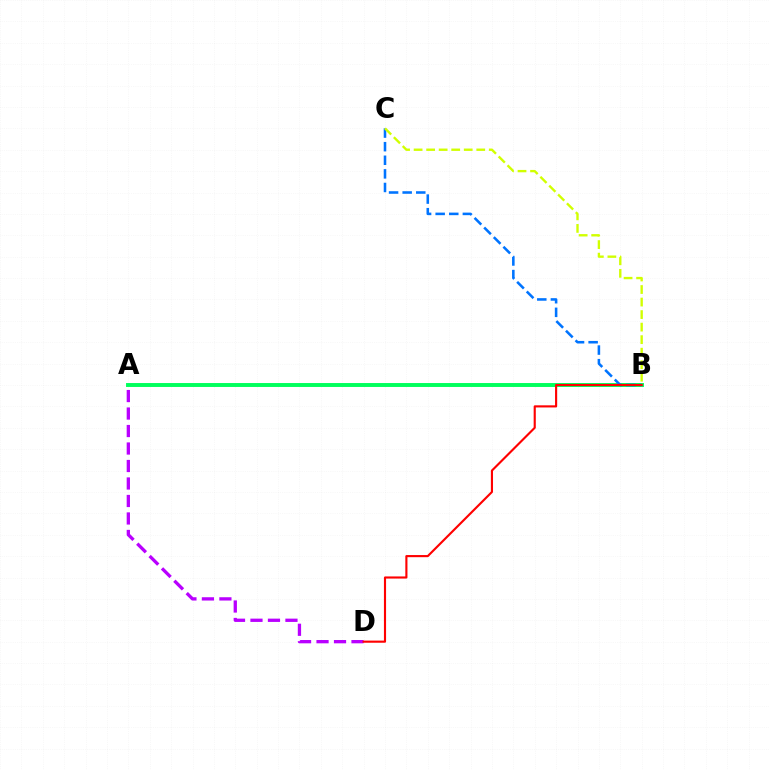{('A', 'B'): [{'color': '#00ff5c', 'line_style': 'solid', 'thickness': 2.82}], ('B', 'C'): [{'color': '#0074ff', 'line_style': 'dashed', 'thickness': 1.85}, {'color': '#d1ff00', 'line_style': 'dashed', 'thickness': 1.7}], ('A', 'D'): [{'color': '#b900ff', 'line_style': 'dashed', 'thickness': 2.38}], ('B', 'D'): [{'color': '#ff0000', 'line_style': 'solid', 'thickness': 1.54}]}